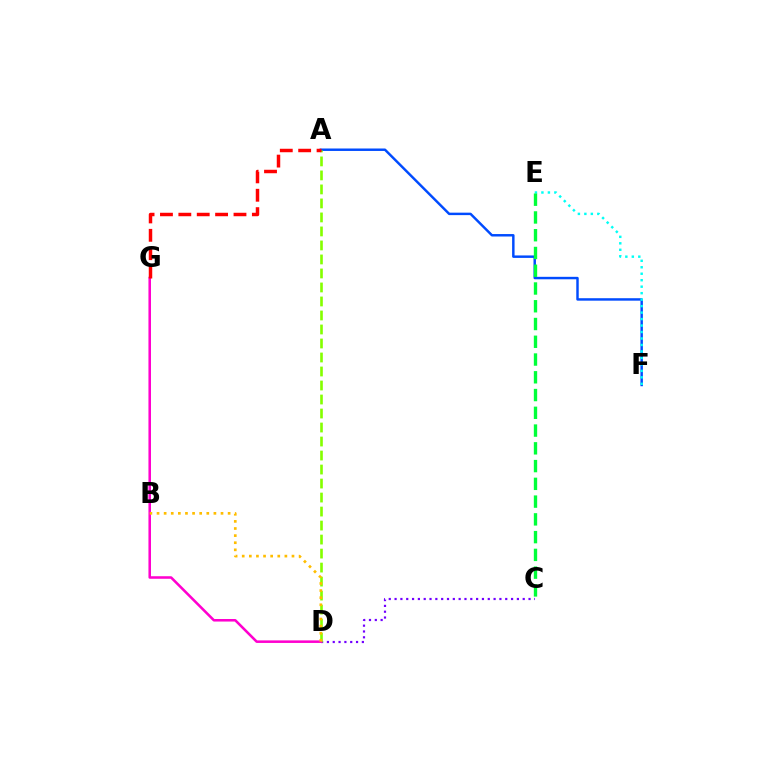{('A', 'F'): [{'color': '#004bff', 'line_style': 'solid', 'thickness': 1.77}], ('C', 'D'): [{'color': '#7200ff', 'line_style': 'dotted', 'thickness': 1.58}], ('A', 'D'): [{'color': '#84ff00', 'line_style': 'dashed', 'thickness': 1.9}], ('D', 'G'): [{'color': '#ff00cf', 'line_style': 'solid', 'thickness': 1.84}], ('B', 'D'): [{'color': '#ffbd00', 'line_style': 'dotted', 'thickness': 1.93}], ('E', 'F'): [{'color': '#00fff6', 'line_style': 'dotted', 'thickness': 1.76}], ('C', 'E'): [{'color': '#00ff39', 'line_style': 'dashed', 'thickness': 2.41}], ('A', 'G'): [{'color': '#ff0000', 'line_style': 'dashed', 'thickness': 2.5}]}